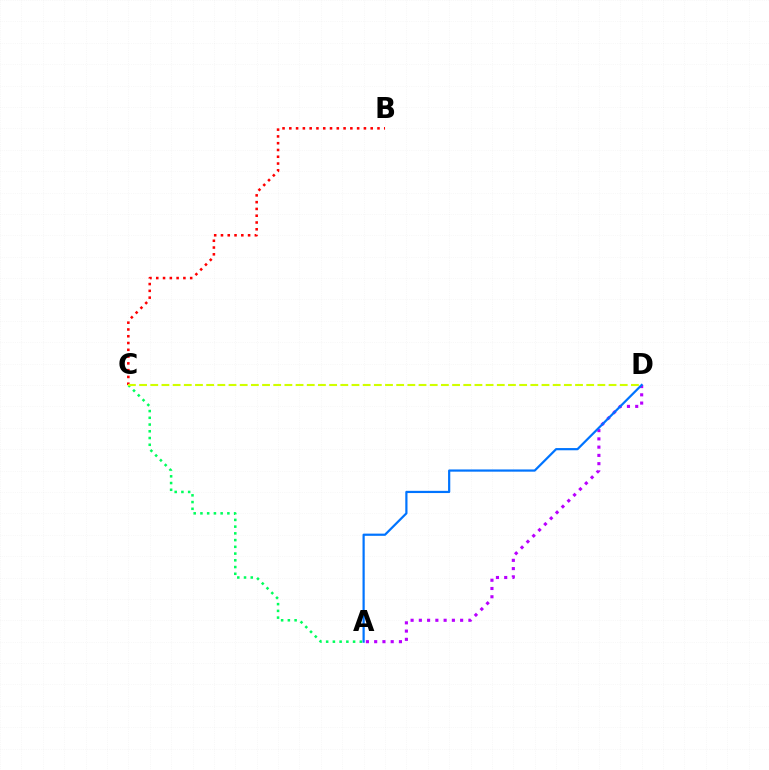{('A', 'C'): [{'color': '#00ff5c', 'line_style': 'dotted', 'thickness': 1.83}], ('A', 'D'): [{'color': '#b900ff', 'line_style': 'dotted', 'thickness': 2.24}, {'color': '#0074ff', 'line_style': 'solid', 'thickness': 1.59}], ('B', 'C'): [{'color': '#ff0000', 'line_style': 'dotted', 'thickness': 1.84}], ('C', 'D'): [{'color': '#d1ff00', 'line_style': 'dashed', 'thickness': 1.52}]}